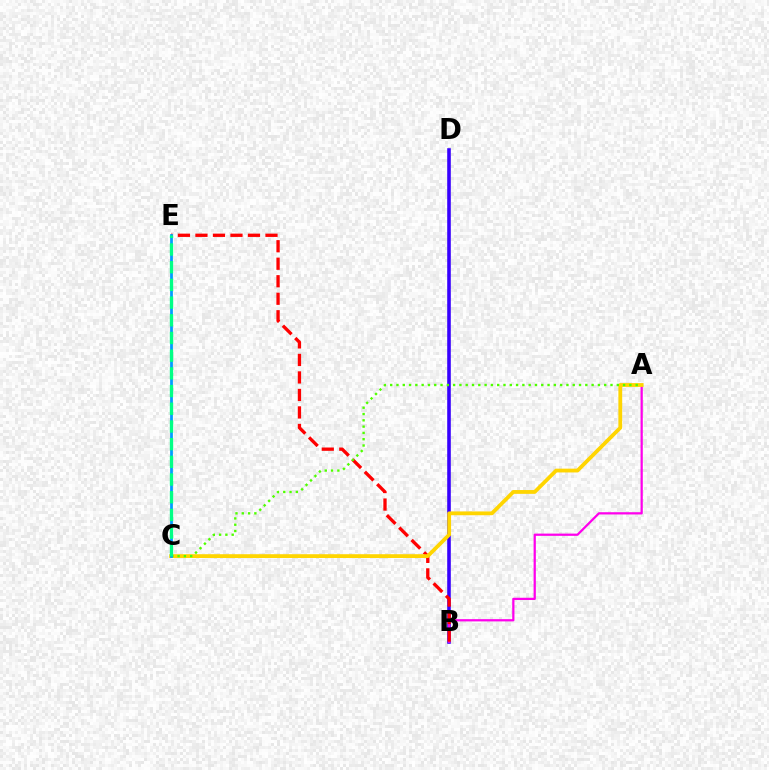{('B', 'D'): [{'color': '#3700ff', 'line_style': 'solid', 'thickness': 2.58}], ('A', 'B'): [{'color': '#ff00ed', 'line_style': 'solid', 'thickness': 1.62}], ('B', 'E'): [{'color': '#ff0000', 'line_style': 'dashed', 'thickness': 2.38}], ('A', 'C'): [{'color': '#ffd500', 'line_style': 'solid', 'thickness': 2.73}, {'color': '#4fff00', 'line_style': 'dotted', 'thickness': 1.71}], ('C', 'E'): [{'color': '#009eff', 'line_style': 'solid', 'thickness': 1.99}, {'color': '#00ff86', 'line_style': 'dashed', 'thickness': 2.4}]}